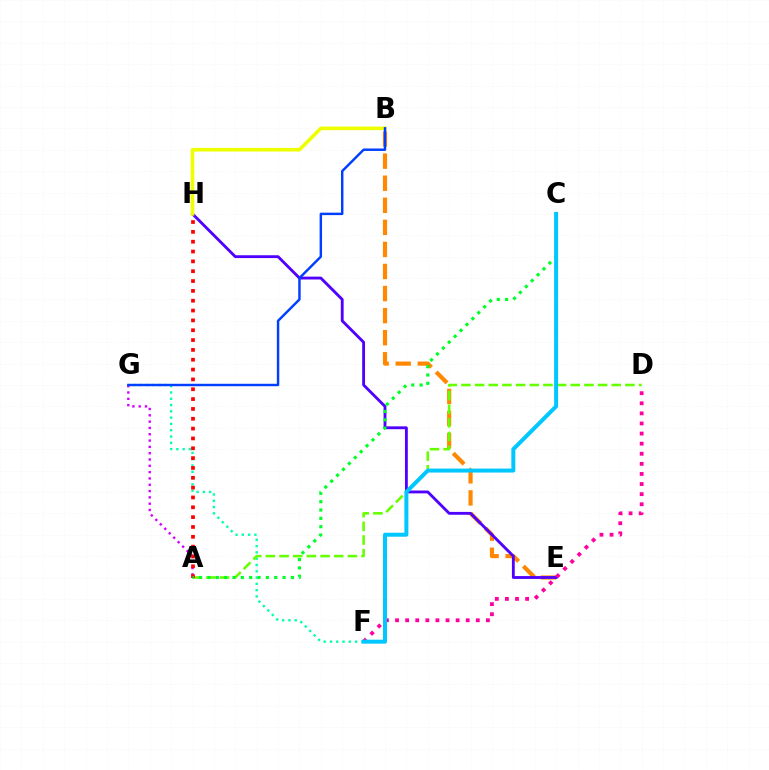{('A', 'G'): [{'color': '#d600ff', 'line_style': 'dotted', 'thickness': 1.72}], ('B', 'E'): [{'color': '#ff8800', 'line_style': 'dashed', 'thickness': 3.0}], ('E', 'H'): [{'color': '#4f00ff', 'line_style': 'solid', 'thickness': 2.05}], ('F', 'G'): [{'color': '#00ffaf', 'line_style': 'dotted', 'thickness': 1.71}], ('B', 'H'): [{'color': '#eeff00', 'line_style': 'solid', 'thickness': 2.6}], ('A', 'D'): [{'color': '#66ff00', 'line_style': 'dashed', 'thickness': 1.86}], ('D', 'F'): [{'color': '#ff00a0', 'line_style': 'dotted', 'thickness': 2.74}], ('A', 'H'): [{'color': '#ff0000', 'line_style': 'dotted', 'thickness': 2.67}], ('B', 'G'): [{'color': '#003fff', 'line_style': 'solid', 'thickness': 1.76}], ('A', 'C'): [{'color': '#00ff27', 'line_style': 'dotted', 'thickness': 2.27}], ('C', 'F'): [{'color': '#00c7ff', 'line_style': 'solid', 'thickness': 2.86}]}